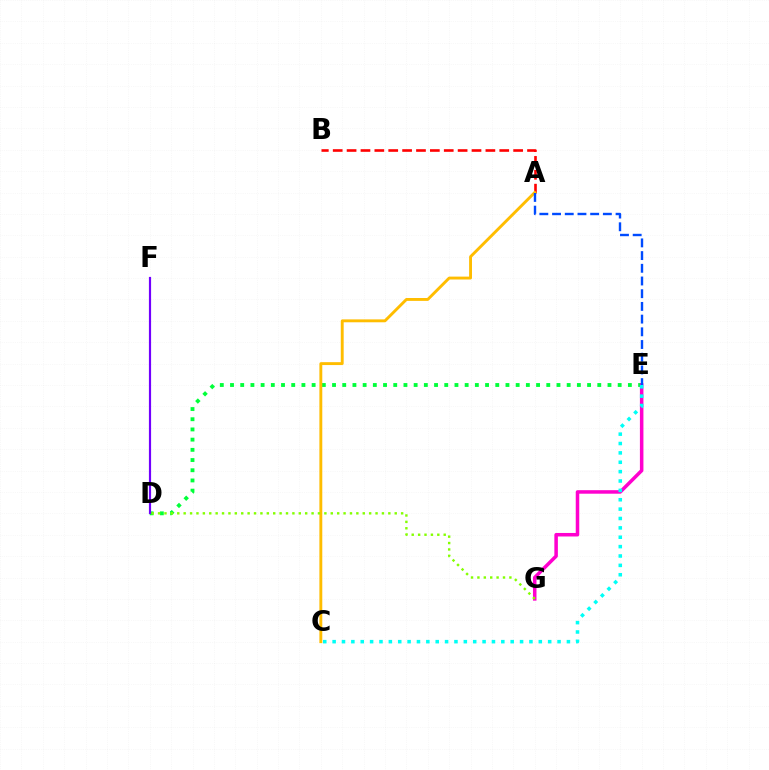{('D', 'E'): [{'color': '#00ff39', 'line_style': 'dotted', 'thickness': 2.77}], ('A', 'B'): [{'color': '#ff0000', 'line_style': 'dashed', 'thickness': 1.89}], ('A', 'C'): [{'color': '#ffbd00', 'line_style': 'solid', 'thickness': 2.08}], ('E', 'G'): [{'color': '#ff00cf', 'line_style': 'solid', 'thickness': 2.53}], ('D', 'F'): [{'color': '#7200ff', 'line_style': 'solid', 'thickness': 1.57}], ('A', 'E'): [{'color': '#004bff', 'line_style': 'dashed', 'thickness': 1.73}], ('D', 'G'): [{'color': '#84ff00', 'line_style': 'dotted', 'thickness': 1.74}], ('C', 'E'): [{'color': '#00fff6', 'line_style': 'dotted', 'thickness': 2.55}]}